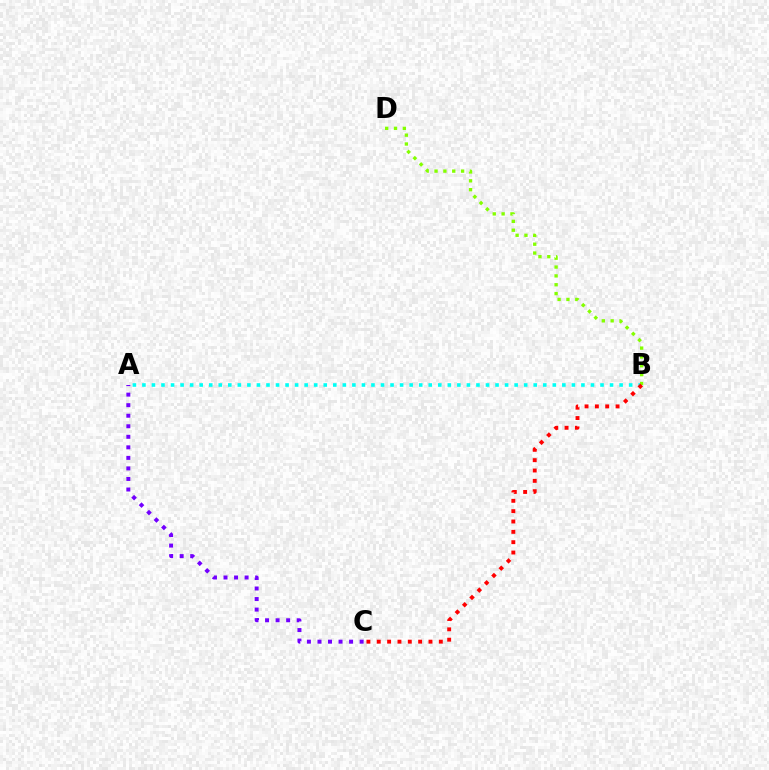{('A', 'B'): [{'color': '#00fff6', 'line_style': 'dotted', 'thickness': 2.59}], ('B', 'D'): [{'color': '#84ff00', 'line_style': 'dotted', 'thickness': 2.4}], ('A', 'C'): [{'color': '#7200ff', 'line_style': 'dotted', 'thickness': 2.86}], ('B', 'C'): [{'color': '#ff0000', 'line_style': 'dotted', 'thickness': 2.81}]}